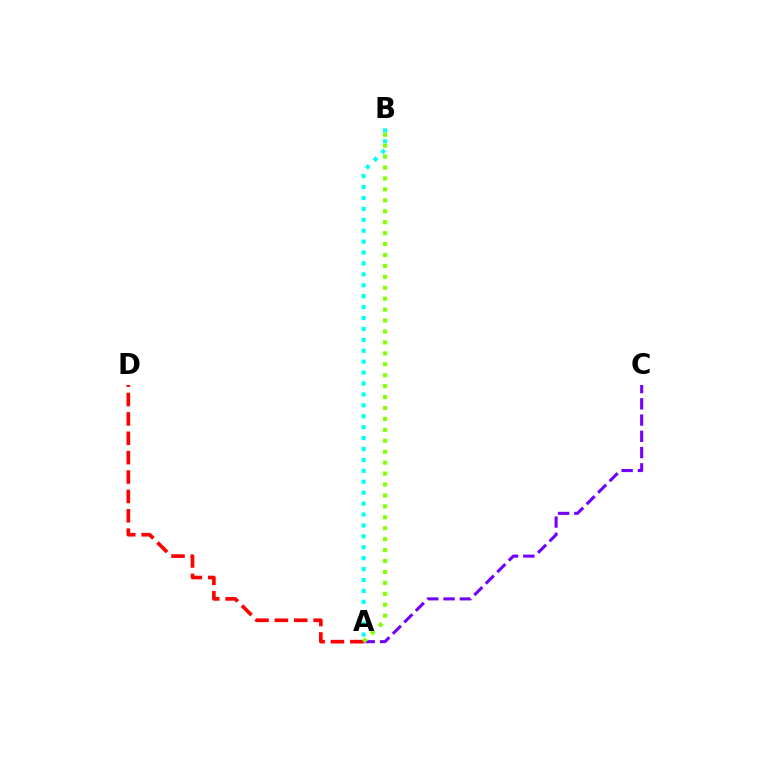{('A', 'D'): [{'color': '#ff0000', 'line_style': 'dashed', 'thickness': 2.63}], ('A', 'C'): [{'color': '#7200ff', 'line_style': 'dashed', 'thickness': 2.21}], ('A', 'B'): [{'color': '#00fff6', 'line_style': 'dotted', 'thickness': 2.97}, {'color': '#84ff00', 'line_style': 'dotted', 'thickness': 2.97}]}